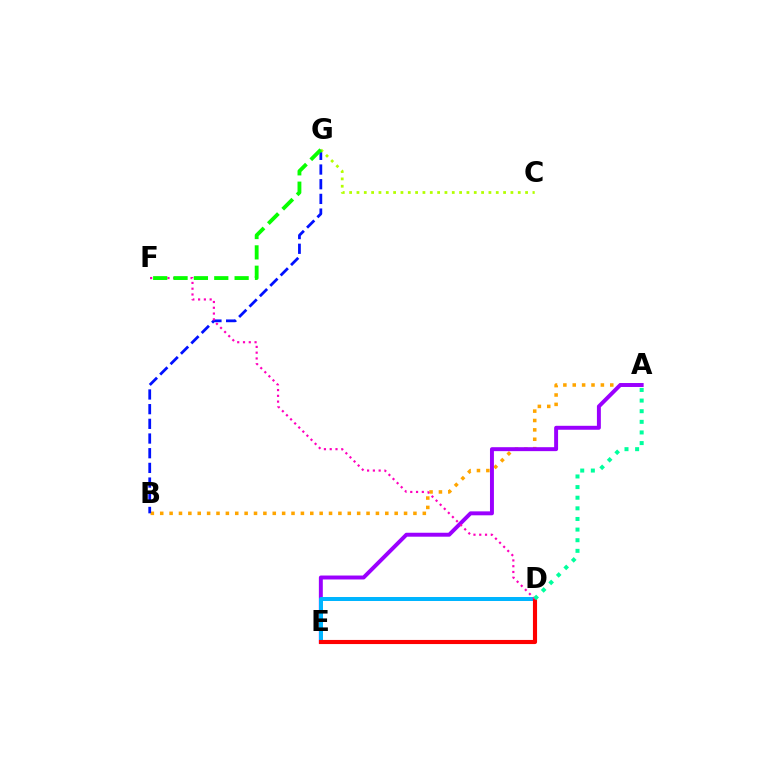{('A', 'B'): [{'color': '#ffa500', 'line_style': 'dotted', 'thickness': 2.55}], ('A', 'E'): [{'color': '#9b00ff', 'line_style': 'solid', 'thickness': 2.84}], ('D', 'E'): [{'color': '#00b5ff', 'line_style': 'solid', 'thickness': 2.87}, {'color': '#ff0000', 'line_style': 'solid', 'thickness': 2.97}], ('B', 'G'): [{'color': '#0010ff', 'line_style': 'dashed', 'thickness': 1.99}], ('C', 'G'): [{'color': '#b3ff00', 'line_style': 'dotted', 'thickness': 1.99}], ('D', 'F'): [{'color': '#ff00bd', 'line_style': 'dotted', 'thickness': 1.57}], ('F', 'G'): [{'color': '#08ff00', 'line_style': 'dashed', 'thickness': 2.77}], ('A', 'D'): [{'color': '#00ff9d', 'line_style': 'dotted', 'thickness': 2.89}]}